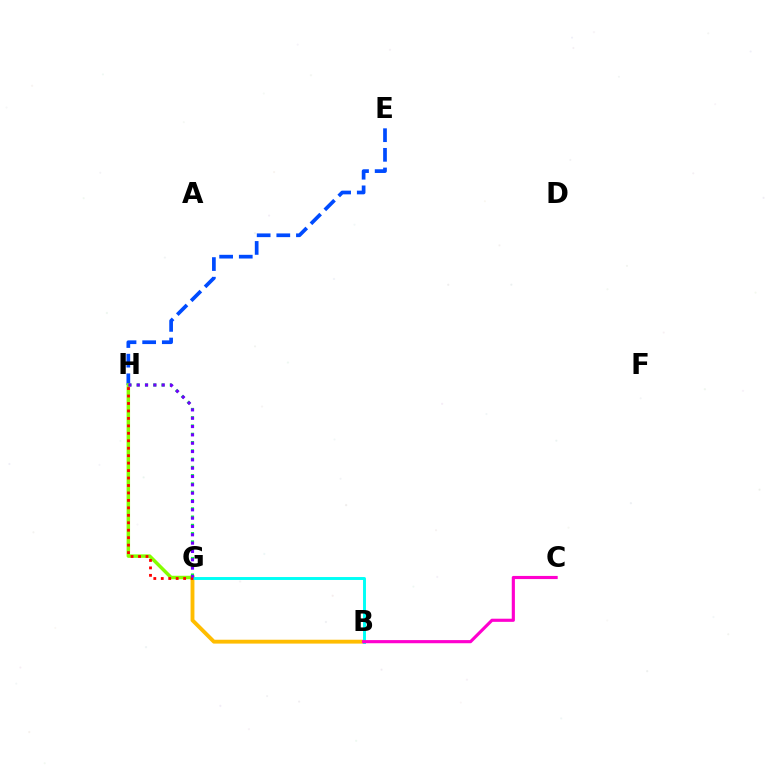{('G', 'H'): [{'color': '#00ff39', 'line_style': 'dotted', 'thickness': 2.25}, {'color': '#84ff00', 'line_style': 'solid', 'thickness': 2.49}, {'color': '#ff0000', 'line_style': 'dotted', 'thickness': 2.03}, {'color': '#7200ff', 'line_style': 'dotted', 'thickness': 2.26}], ('B', 'G'): [{'color': '#ffbd00', 'line_style': 'solid', 'thickness': 2.78}, {'color': '#00fff6', 'line_style': 'solid', 'thickness': 2.11}], ('E', 'H'): [{'color': '#004bff', 'line_style': 'dashed', 'thickness': 2.67}], ('B', 'C'): [{'color': '#ff00cf', 'line_style': 'solid', 'thickness': 2.26}]}